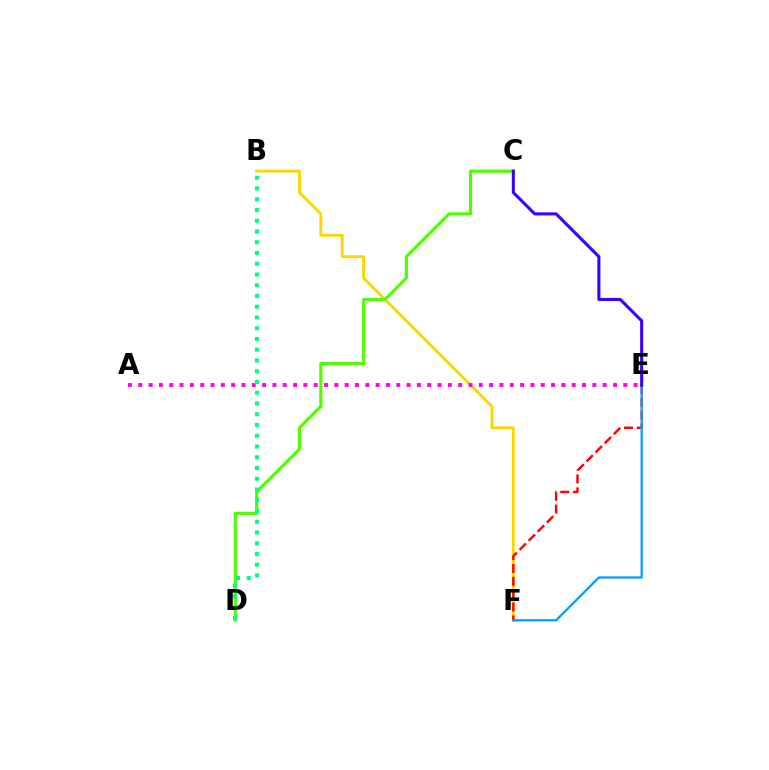{('B', 'F'): [{'color': '#ffd500', 'line_style': 'solid', 'thickness': 2.05}], ('A', 'E'): [{'color': '#ff00ed', 'line_style': 'dotted', 'thickness': 2.8}], ('E', 'F'): [{'color': '#ff0000', 'line_style': 'dashed', 'thickness': 1.75}, {'color': '#009eff', 'line_style': 'solid', 'thickness': 1.62}], ('C', 'D'): [{'color': '#4fff00', 'line_style': 'solid', 'thickness': 2.28}], ('B', 'D'): [{'color': '#00ff86', 'line_style': 'dotted', 'thickness': 2.92}], ('C', 'E'): [{'color': '#3700ff', 'line_style': 'solid', 'thickness': 2.2}]}